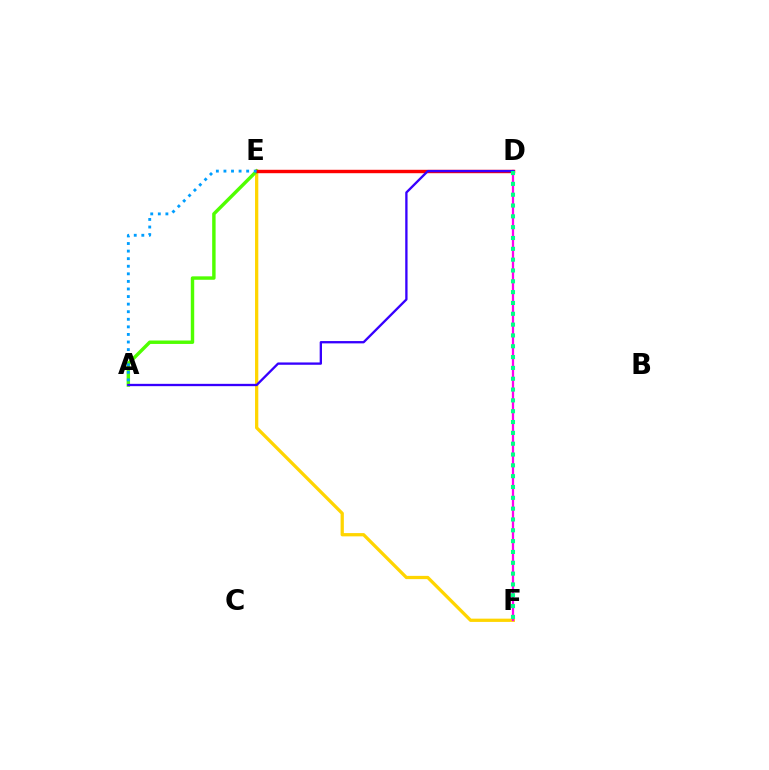{('E', 'F'): [{'color': '#ffd500', 'line_style': 'solid', 'thickness': 2.35}], ('A', 'E'): [{'color': '#4fff00', 'line_style': 'solid', 'thickness': 2.47}, {'color': '#009eff', 'line_style': 'dotted', 'thickness': 2.06}], ('D', 'F'): [{'color': '#ff00ed', 'line_style': 'solid', 'thickness': 1.64}, {'color': '#00ff86', 'line_style': 'dotted', 'thickness': 2.94}], ('D', 'E'): [{'color': '#ff0000', 'line_style': 'solid', 'thickness': 2.46}], ('A', 'D'): [{'color': '#3700ff', 'line_style': 'solid', 'thickness': 1.67}]}